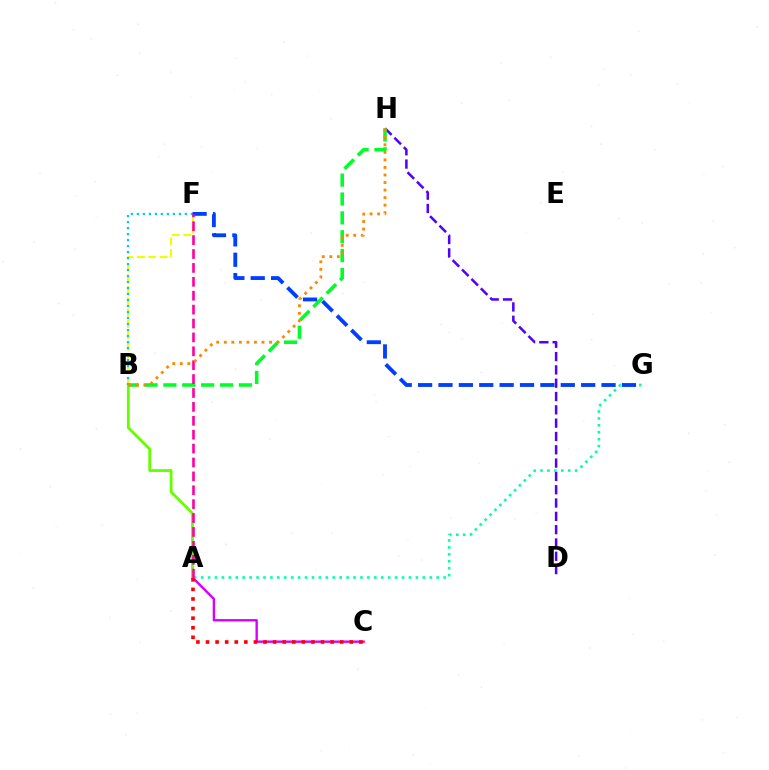{('D', 'H'): [{'color': '#4f00ff', 'line_style': 'dashed', 'thickness': 1.81}], ('A', 'C'): [{'color': '#d600ff', 'line_style': 'solid', 'thickness': 1.72}, {'color': '#ff0000', 'line_style': 'dotted', 'thickness': 2.6}], ('A', 'B'): [{'color': '#66ff00', 'line_style': 'solid', 'thickness': 2.04}], ('B', 'F'): [{'color': '#eeff00', 'line_style': 'dashed', 'thickness': 1.55}, {'color': '#00c7ff', 'line_style': 'dotted', 'thickness': 1.63}], ('A', 'G'): [{'color': '#00ffaf', 'line_style': 'dotted', 'thickness': 1.88}], ('B', 'H'): [{'color': '#00ff27', 'line_style': 'dashed', 'thickness': 2.56}, {'color': '#ff8800', 'line_style': 'dotted', 'thickness': 2.05}], ('F', 'G'): [{'color': '#003fff', 'line_style': 'dashed', 'thickness': 2.77}], ('A', 'F'): [{'color': '#ff00a0', 'line_style': 'dashed', 'thickness': 1.89}]}